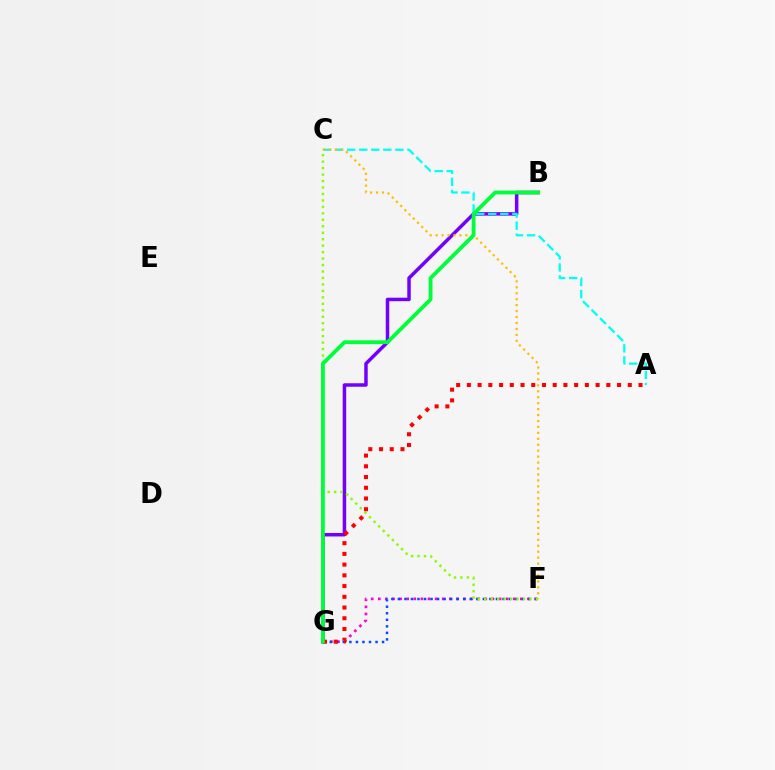{('F', 'G'): [{'color': '#ff00cf', 'line_style': 'dotted', 'thickness': 1.93}, {'color': '#004bff', 'line_style': 'dotted', 'thickness': 1.78}], ('B', 'G'): [{'color': '#7200ff', 'line_style': 'solid', 'thickness': 2.51}, {'color': '#00ff39', 'line_style': 'solid', 'thickness': 2.76}], ('A', 'C'): [{'color': '#00fff6', 'line_style': 'dashed', 'thickness': 1.64}], ('C', 'F'): [{'color': '#ffbd00', 'line_style': 'dotted', 'thickness': 1.61}, {'color': '#84ff00', 'line_style': 'dotted', 'thickness': 1.76}], ('A', 'G'): [{'color': '#ff0000', 'line_style': 'dotted', 'thickness': 2.91}]}